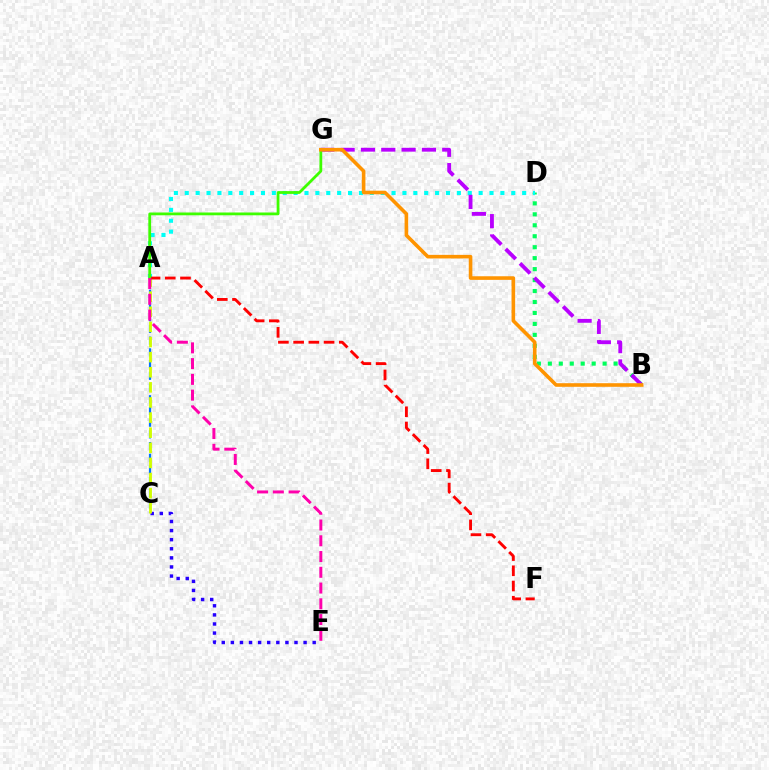{('B', 'D'): [{'color': '#00ff5c', 'line_style': 'dotted', 'thickness': 2.98}], ('A', 'D'): [{'color': '#00fff6', 'line_style': 'dotted', 'thickness': 2.96}], ('A', 'C'): [{'color': '#0074ff', 'line_style': 'dashed', 'thickness': 1.59}, {'color': '#d1ff00', 'line_style': 'dashed', 'thickness': 2.05}], ('B', 'G'): [{'color': '#b900ff', 'line_style': 'dashed', 'thickness': 2.76}, {'color': '#ff9400', 'line_style': 'solid', 'thickness': 2.6}], ('C', 'E'): [{'color': '#2500ff', 'line_style': 'dotted', 'thickness': 2.47}], ('A', 'F'): [{'color': '#ff0000', 'line_style': 'dashed', 'thickness': 2.07}], ('A', 'G'): [{'color': '#3dff00', 'line_style': 'solid', 'thickness': 2.0}], ('A', 'E'): [{'color': '#ff00ac', 'line_style': 'dashed', 'thickness': 2.14}]}